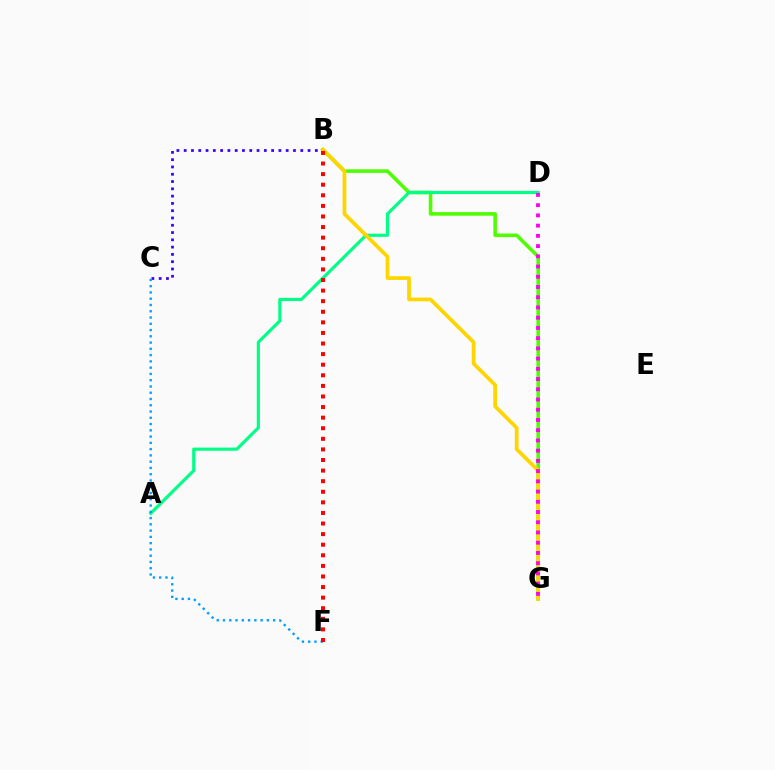{('B', 'G'): [{'color': '#4fff00', 'line_style': 'solid', 'thickness': 2.58}, {'color': '#ffd500', 'line_style': 'solid', 'thickness': 2.69}], ('B', 'C'): [{'color': '#3700ff', 'line_style': 'dotted', 'thickness': 1.98}], ('A', 'D'): [{'color': '#00ff86', 'line_style': 'solid', 'thickness': 2.28}], ('C', 'F'): [{'color': '#009eff', 'line_style': 'dotted', 'thickness': 1.7}], ('B', 'F'): [{'color': '#ff0000', 'line_style': 'dotted', 'thickness': 2.88}], ('D', 'G'): [{'color': '#ff00ed', 'line_style': 'dotted', 'thickness': 2.78}]}